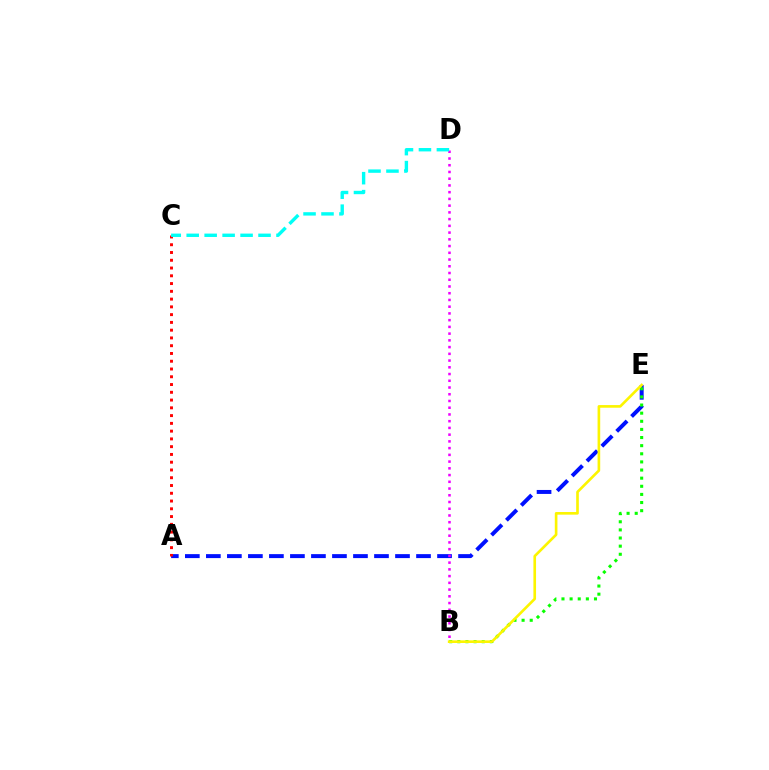{('A', 'E'): [{'color': '#0010ff', 'line_style': 'dashed', 'thickness': 2.86}], ('B', 'D'): [{'color': '#ee00ff', 'line_style': 'dotted', 'thickness': 1.83}], ('B', 'E'): [{'color': '#08ff00', 'line_style': 'dotted', 'thickness': 2.21}, {'color': '#fcf500', 'line_style': 'solid', 'thickness': 1.9}], ('A', 'C'): [{'color': '#ff0000', 'line_style': 'dotted', 'thickness': 2.11}], ('C', 'D'): [{'color': '#00fff6', 'line_style': 'dashed', 'thickness': 2.44}]}